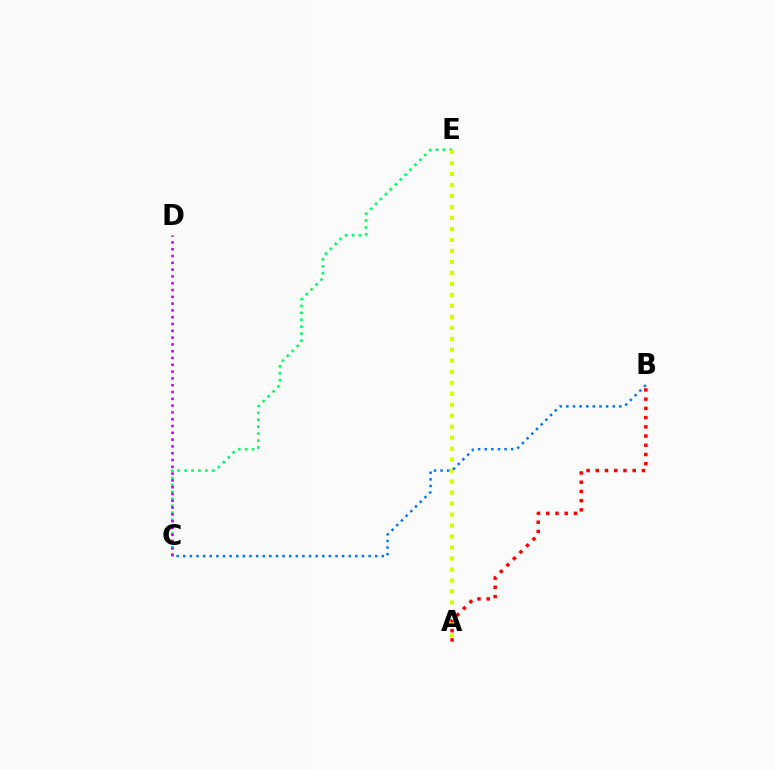{('C', 'E'): [{'color': '#00ff5c', 'line_style': 'dotted', 'thickness': 1.88}], ('A', 'B'): [{'color': '#ff0000', 'line_style': 'dotted', 'thickness': 2.51}], ('C', 'D'): [{'color': '#b900ff', 'line_style': 'dotted', 'thickness': 1.85}], ('A', 'E'): [{'color': '#d1ff00', 'line_style': 'dotted', 'thickness': 2.98}], ('B', 'C'): [{'color': '#0074ff', 'line_style': 'dotted', 'thickness': 1.8}]}